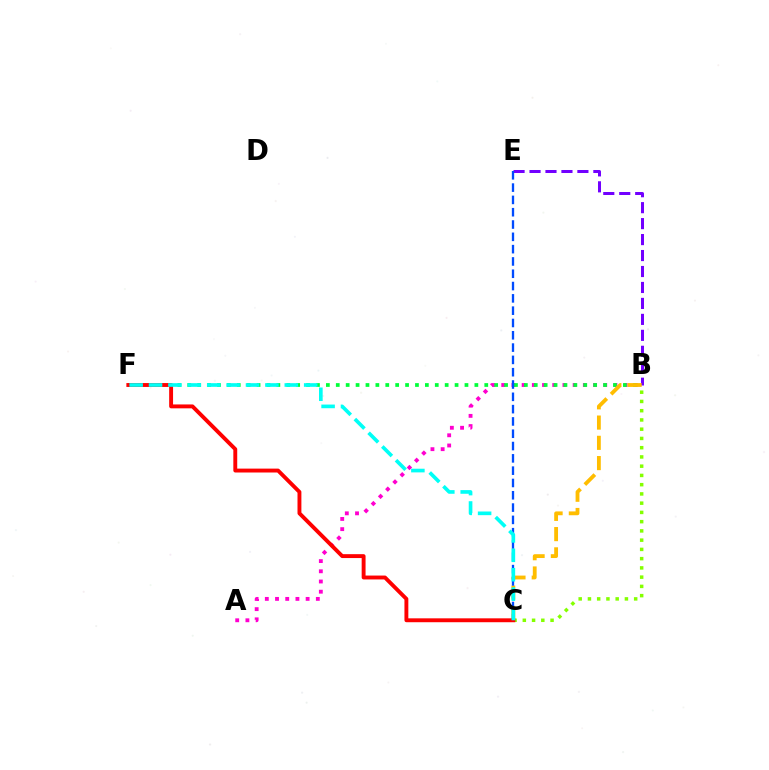{('A', 'B'): [{'color': '#ff00cf', 'line_style': 'dotted', 'thickness': 2.77}], ('B', 'C'): [{'color': '#84ff00', 'line_style': 'dotted', 'thickness': 2.51}, {'color': '#ffbd00', 'line_style': 'dashed', 'thickness': 2.75}], ('B', 'E'): [{'color': '#7200ff', 'line_style': 'dashed', 'thickness': 2.17}], ('B', 'F'): [{'color': '#00ff39', 'line_style': 'dotted', 'thickness': 2.69}], ('C', 'E'): [{'color': '#004bff', 'line_style': 'dashed', 'thickness': 1.67}], ('C', 'F'): [{'color': '#ff0000', 'line_style': 'solid', 'thickness': 2.8}, {'color': '#00fff6', 'line_style': 'dashed', 'thickness': 2.63}]}